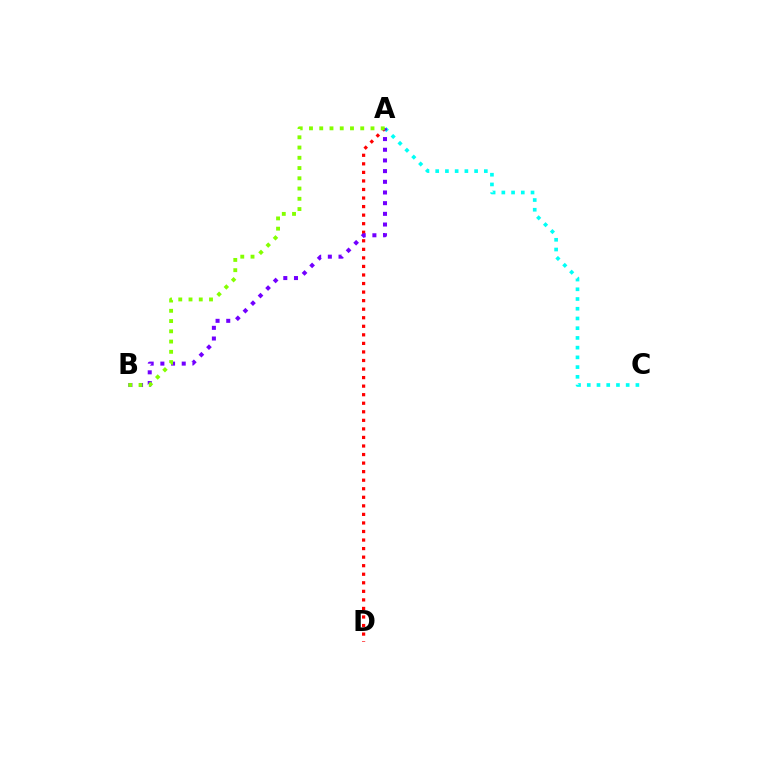{('A', 'C'): [{'color': '#00fff6', 'line_style': 'dotted', 'thickness': 2.64}], ('A', 'D'): [{'color': '#ff0000', 'line_style': 'dotted', 'thickness': 2.32}], ('A', 'B'): [{'color': '#7200ff', 'line_style': 'dotted', 'thickness': 2.9}, {'color': '#84ff00', 'line_style': 'dotted', 'thickness': 2.79}]}